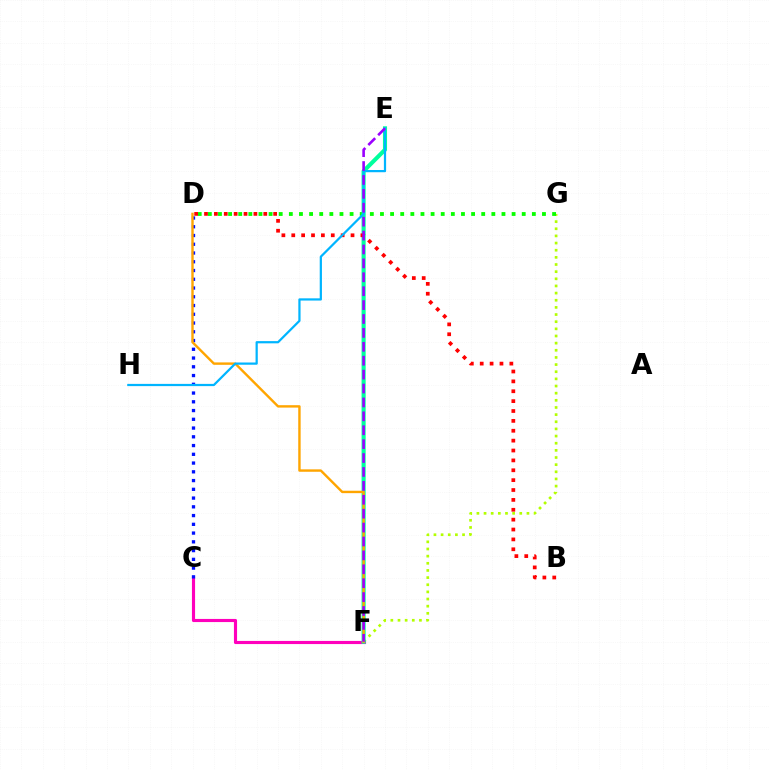{('F', 'G'): [{'color': '#b3ff00', 'line_style': 'dotted', 'thickness': 1.94}], ('C', 'F'): [{'color': '#ff00bd', 'line_style': 'solid', 'thickness': 2.26}], ('D', 'G'): [{'color': '#08ff00', 'line_style': 'dotted', 'thickness': 2.75}], ('C', 'D'): [{'color': '#0010ff', 'line_style': 'dotted', 'thickness': 2.38}], ('E', 'F'): [{'color': '#00ff9d', 'line_style': 'solid', 'thickness': 2.95}, {'color': '#9b00ff', 'line_style': 'dashed', 'thickness': 1.89}], ('D', 'F'): [{'color': '#ffa500', 'line_style': 'solid', 'thickness': 1.73}], ('B', 'D'): [{'color': '#ff0000', 'line_style': 'dotted', 'thickness': 2.68}], ('E', 'H'): [{'color': '#00b5ff', 'line_style': 'solid', 'thickness': 1.6}]}